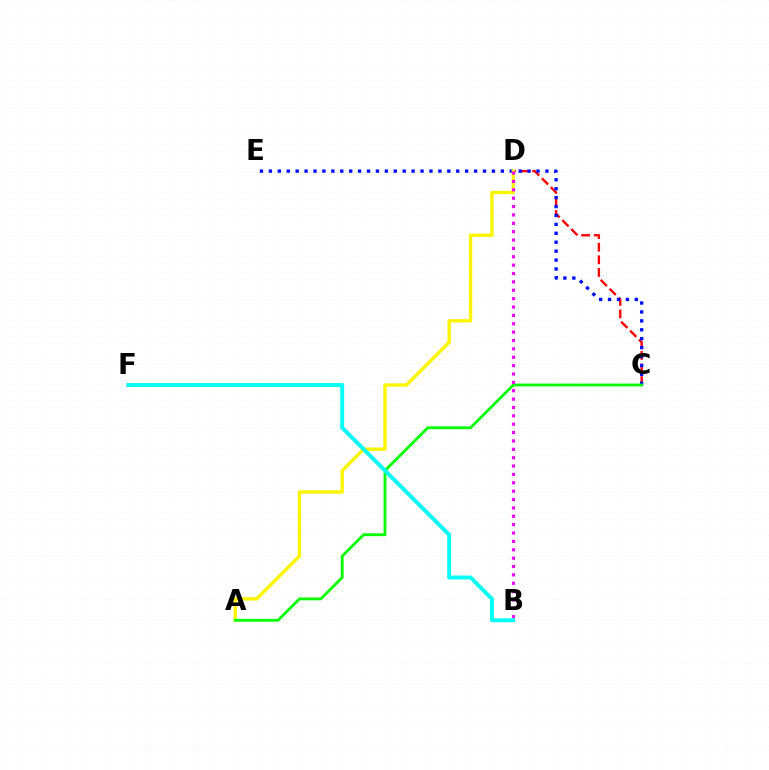{('C', 'D'): [{'color': '#ff0000', 'line_style': 'dashed', 'thickness': 1.71}], ('C', 'E'): [{'color': '#0010ff', 'line_style': 'dotted', 'thickness': 2.42}], ('A', 'D'): [{'color': '#fcf500', 'line_style': 'solid', 'thickness': 2.43}], ('A', 'C'): [{'color': '#08ff00', 'line_style': 'solid', 'thickness': 2.05}], ('B', 'D'): [{'color': '#ee00ff', 'line_style': 'dotted', 'thickness': 2.27}], ('B', 'F'): [{'color': '#00fff6', 'line_style': 'solid', 'thickness': 2.81}]}